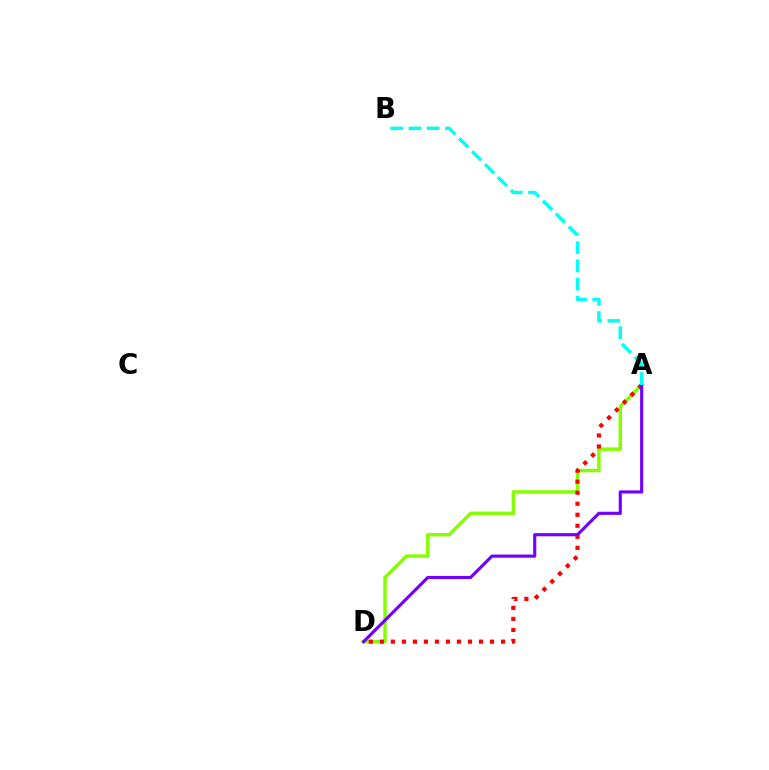{('A', 'D'): [{'color': '#84ff00', 'line_style': 'solid', 'thickness': 2.48}, {'color': '#ff0000', 'line_style': 'dotted', 'thickness': 2.99}, {'color': '#7200ff', 'line_style': 'solid', 'thickness': 2.26}], ('A', 'B'): [{'color': '#00fff6', 'line_style': 'dashed', 'thickness': 2.48}]}